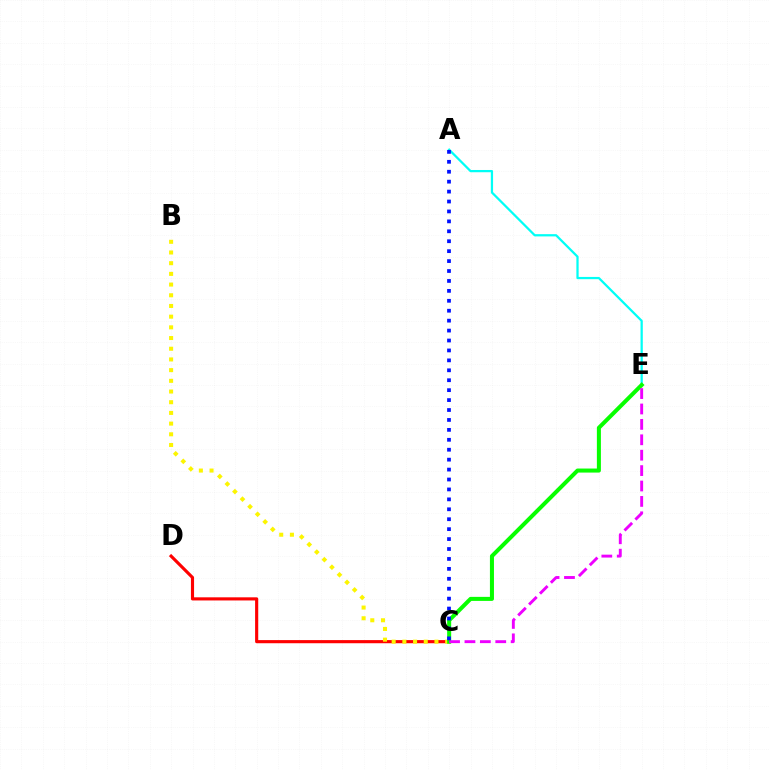{('C', 'D'): [{'color': '#ff0000', 'line_style': 'solid', 'thickness': 2.26}], ('A', 'E'): [{'color': '#00fff6', 'line_style': 'solid', 'thickness': 1.62}], ('B', 'C'): [{'color': '#fcf500', 'line_style': 'dotted', 'thickness': 2.91}], ('C', 'E'): [{'color': '#08ff00', 'line_style': 'solid', 'thickness': 2.9}, {'color': '#ee00ff', 'line_style': 'dashed', 'thickness': 2.09}], ('A', 'C'): [{'color': '#0010ff', 'line_style': 'dotted', 'thickness': 2.7}]}